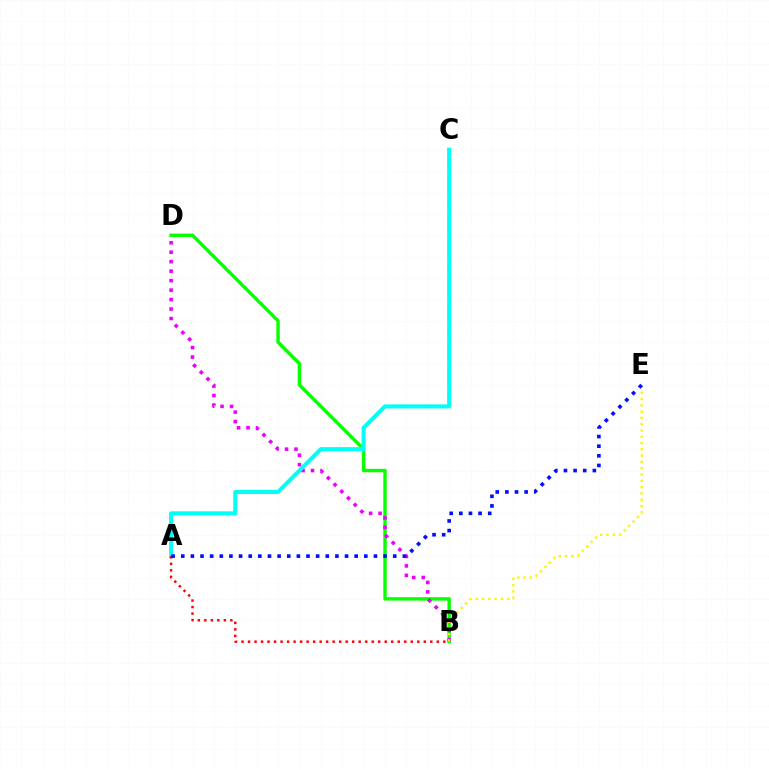{('B', 'D'): [{'color': '#08ff00', 'line_style': 'solid', 'thickness': 2.45}, {'color': '#ee00ff', 'line_style': 'dotted', 'thickness': 2.57}], ('A', 'C'): [{'color': '#00fff6', 'line_style': 'solid', 'thickness': 2.92}], ('B', 'E'): [{'color': '#fcf500', 'line_style': 'dotted', 'thickness': 1.71}], ('A', 'B'): [{'color': '#ff0000', 'line_style': 'dotted', 'thickness': 1.77}], ('A', 'E'): [{'color': '#0010ff', 'line_style': 'dotted', 'thickness': 2.62}]}